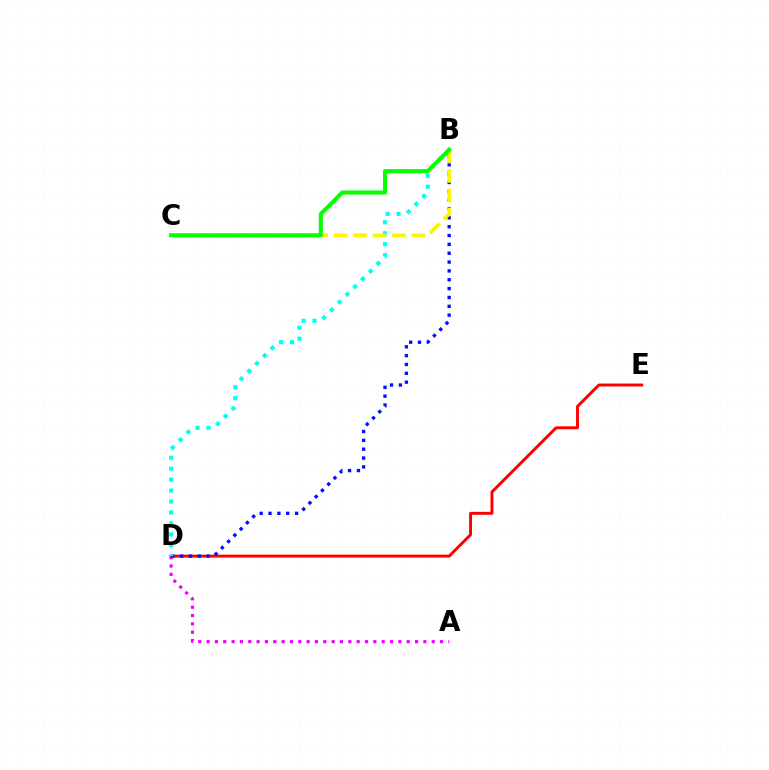{('D', 'E'): [{'color': '#ff0000', 'line_style': 'solid', 'thickness': 2.11}], ('A', 'D'): [{'color': '#ee00ff', 'line_style': 'dotted', 'thickness': 2.27}], ('B', 'D'): [{'color': '#0010ff', 'line_style': 'dotted', 'thickness': 2.4}, {'color': '#00fff6', 'line_style': 'dotted', 'thickness': 2.98}], ('B', 'C'): [{'color': '#fcf500', 'line_style': 'dashed', 'thickness': 2.64}, {'color': '#08ff00', 'line_style': 'solid', 'thickness': 2.91}]}